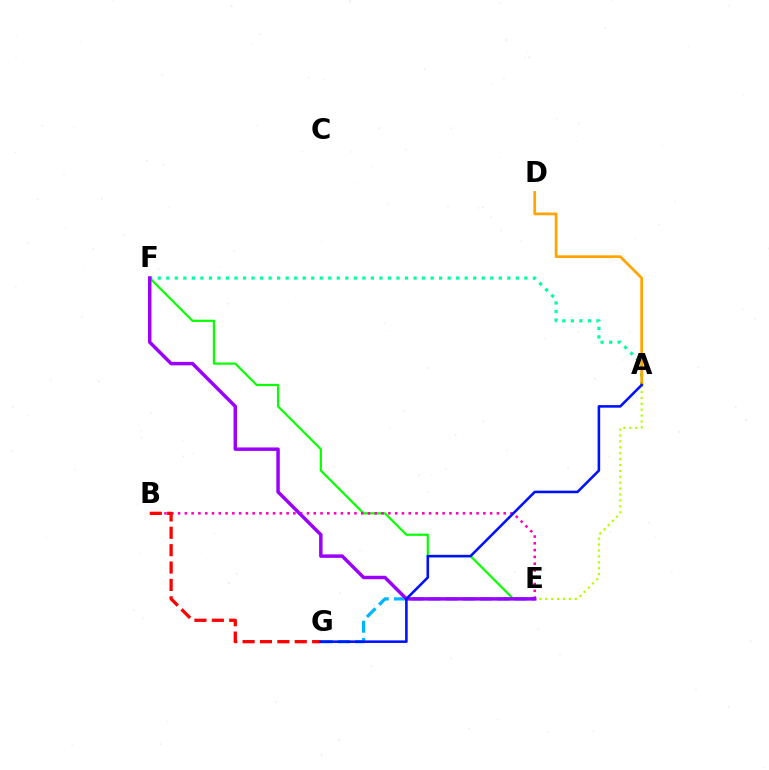{('E', 'F'): [{'color': '#08ff00', 'line_style': 'solid', 'thickness': 1.59}, {'color': '#9b00ff', 'line_style': 'solid', 'thickness': 2.49}], ('E', 'G'): [{'color': '#00b5ff', 'line_style': 'dashed', 'thickness': 2.34}], ('A', 'E'): [{'color': '#b3ff00', 'line_style': 'dotted', 'thickness': 1.6}], ('A', 'F'): [{'color': '#00ff9d', 'line_style': 'dotted', 'thickness': 2.32}], ('A', 'D'): [{'color': '#ffa500', 'line_style': 'solid', 'thickness': 1.97}], ('B', 'E'): [{'color': '#ff00bd', 'line_style': 'dotted', 'thickness': 1.84}], ('B', 'G'): [{'color': '#ff0000', 'line_style': 'dashed', 'thickness': 2.36}], ('A', 'G'): [{'color': '#0010ff', 'line_style': 'solid', 'thickness': 1.85}]}